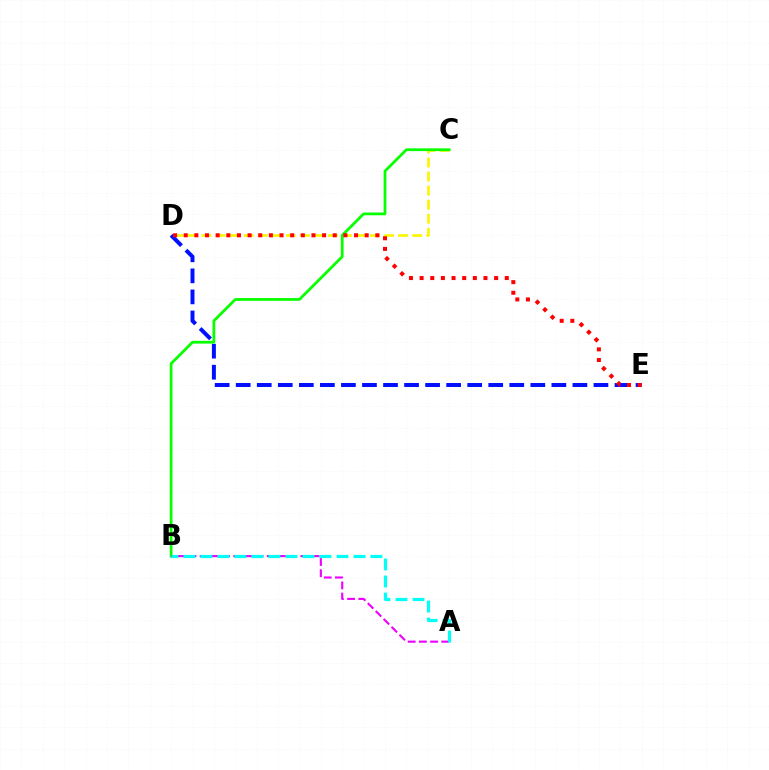{('D', 'E'): [{'color': '#0010ff', 'line_style': 'dashed', 'thickness': 2.86}, {'color': '#ff0000', 'line_style': 'dotted', 'thickness': 2.89}], ('C', 'D'): [{'color': '#fcf500', 'line_style': 'dashed', 'thickness': 1.91}], ('B', 'C'): [{'color': '#08ff00', 'line_style': 'solid', 'thickness': 1.99}], ('A', 'B'): [{'color': '#ee00ff', 'line_style': 'dashed', 'thickness': 1.52}, {'color': '#00fff6', 'line_style': 'dashed', 'thickness': 2.31}]}